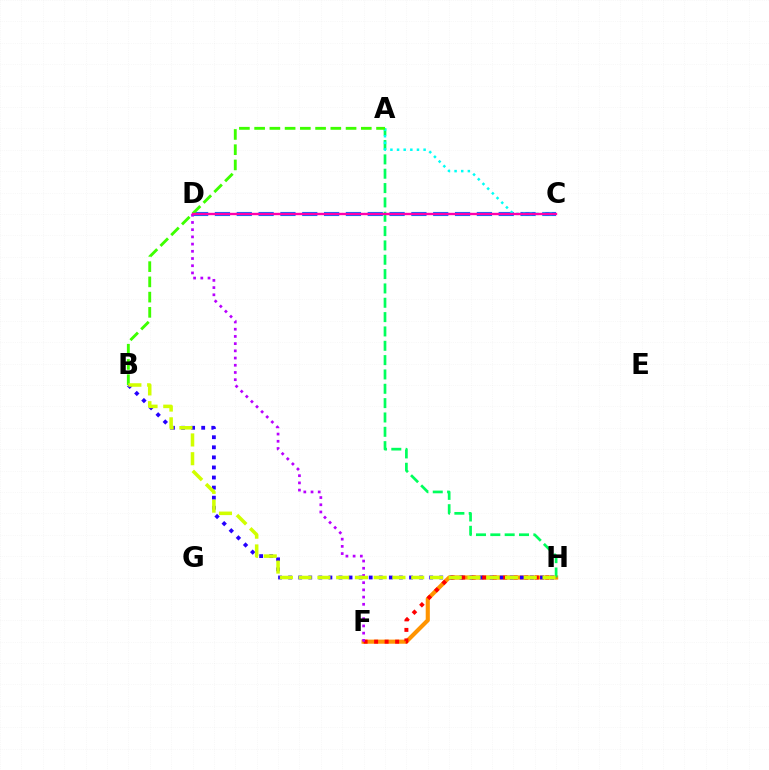{('C', 'D'): [{'color': '#0074ff', 'line_style': 'dashed', 'thickness': 2.97}, {'color': '#ff00ac', 'line_style': 'solid', 'thickness': 1.7}], ('F', 'H'): [{'color': '#ff9400', 'line_style': 'solid', 'thickness': 2.97}, {'color': '#ff0000', 'line_style': 'dotted', 'thickness': 2.86}], ('A', 'H'): [{'color': '#00ff5c', 'line_style': 'dashed', 'thickness': 1.95}], ('A', 'C'): [{'color': '#00fff6', 'line_style': 'dotted', 'thickness': 1.8}], ('B', 'H'): [{'color': '#2500ff', 'line_style': 'dotted', 'thickness': 2.74}, {'color': '#d1ff00', 'line_style': 'dashed', 'thickness': 2.55}], ('D', 'F'): [{'color': '#b900ff', 'line_style': 'dotted', 'thickness': 1.96}], ('A', 'B'): [{'color': '#3dff00', 'line_style': 'dashed', 'thickness': 2.07}]}